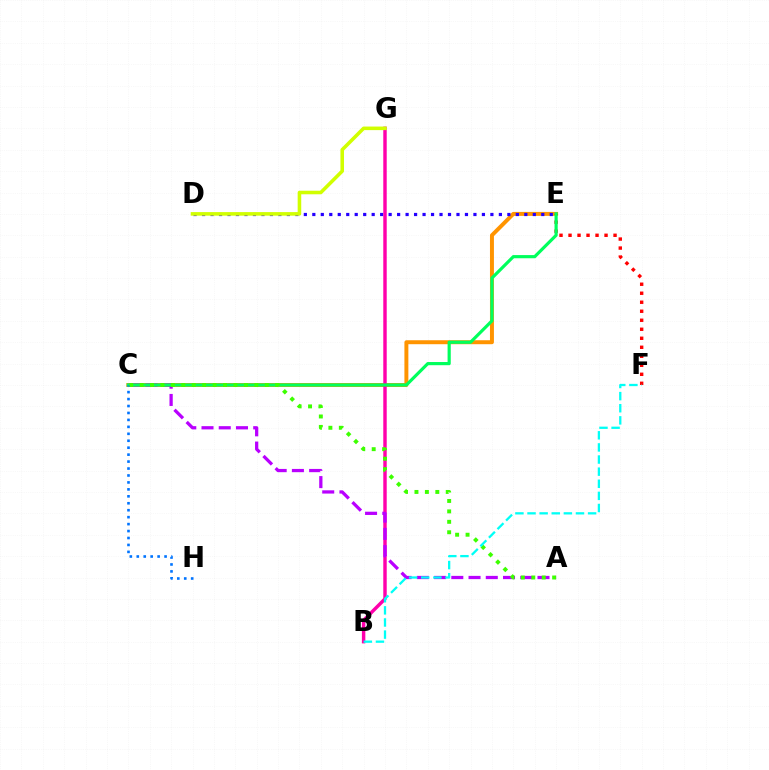{('C', 'E'): [{'color': '#ff9400', 'line_style': 'solid', 'thickness': 2.85}, {'color': '#00ff5c', 'line_style': 'solid', 'thickness': 2.29}], ('D', 'E'): [{'color': '#2500ff', 'line_style': 'dotted', 'thickness': 2.3}], ('B', 'G'): [{'color': '#ff00ac', 'line_style': 'solid', 'thickness': 2.48}], ('A', 'C'): [{'color': '#b900ff', 'line_style': 'dashed', 'thickness': 2.34}, {'color': '#3dff00', 'line_style': 'dotted', 'thickness': 2.83}], ('E', 'F'): [{'color': '#ff0000', 'line_style': 'dotted', 'thickness': 2.45}], ('B', 'F'): [{'color': '#00fff6', 'line_style': 'dashed', 'thickness': 1.65}], ('C', 'H'): [{'color': '#0074ff', 'line_style': 'dotted', 'thickness': 1.89}], ('D', 'G'): [{'color': '#d1ff00', 'line_style': 'solid', 'thickness': 2.57}]}